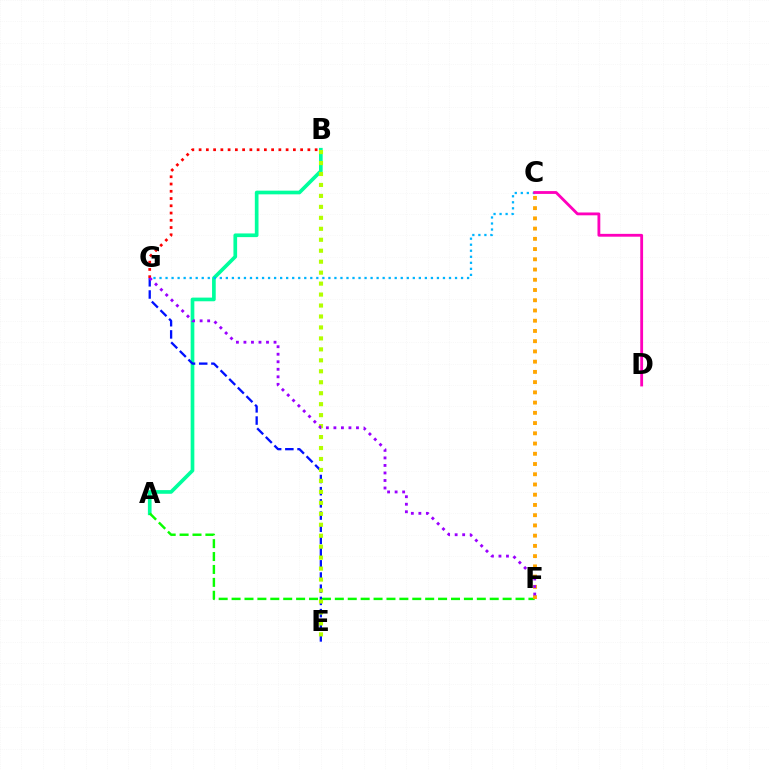{('A', 'B'): [{'color': '#00ff9d', 'line_style': 'solid', 'thickness': 2.65}], ('C', 'G'): [{'color': '#00b5ff', 'line_style': 'dotted', 'thickness': 1.64}], ('C', 'D'): [{'color': '#ff00bd', 'line_style': 'solid', 'thickness': 2.04}], ('A', 'F'): [{'color': '#08ff00', 'line_style': 'dashed', 'thickness': 1.75}], ('B', 'G'): [{'color': '#ff0000', 'line_style': 'dotted', 'thickness': 1.97}], ('C', 'F'): [{'color': '#ffa500', 'line_style': 'dotted', 'thickness': 2.78}], ('E', 'G'): [{'color': '#0010ff', 'line_style': 'dashed', 'thickness': 1.66}], ('B', 'E'): [{'color': '#b3ff00', 'line_style': 'dotted', 'thickness': 2.98}], ('F', 'G'): [{'color': '#9b00ff', 'line_style': 'dotted', 'thickness': 2.04}]}